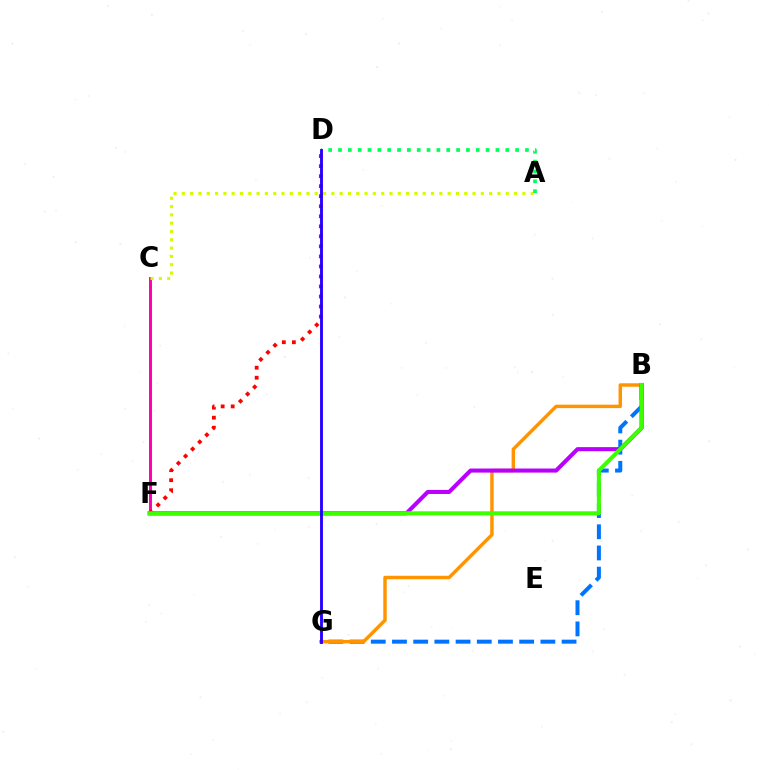{('B', 'G'): [{'color': '#0074ff', 'line_style': 'dashed', 'thickness': 2.88}, {'color': '#ff9400', 'line_style': 'solid', 'thickness': 2.48}], ('C', 'F'): [{'color': '#00fff6', 'line_style': 'dotted', 'thickness': 2.04}, {'color': '#ff00ac', 'line_style': 'solid', 'thickness': 2.12}], ('A', 'C'): [{'color': '#d1ff00', 'line_style': 'dotted', 'thickness': 2.26}], ('B', 'F'): [{'color': '#b900ff', 'line_style': 'solid', 'thickness': 2.93}, {'color': '#3dff00', 'line_style': 'solid', 'thickness': 2.92}], ('D', 'F'): [{'color': '#ff0000', 'line_style': 'dotted', 'thickness': 2.72}], ('A', 'D'): [{'color': '#00ff5c', 'line_style': 'dotted', 'thickness': 2.67}], ('D', 'G'): [{'color': '#2500ff', 'line_style': 'solid', 'thickness': 2.05}]}